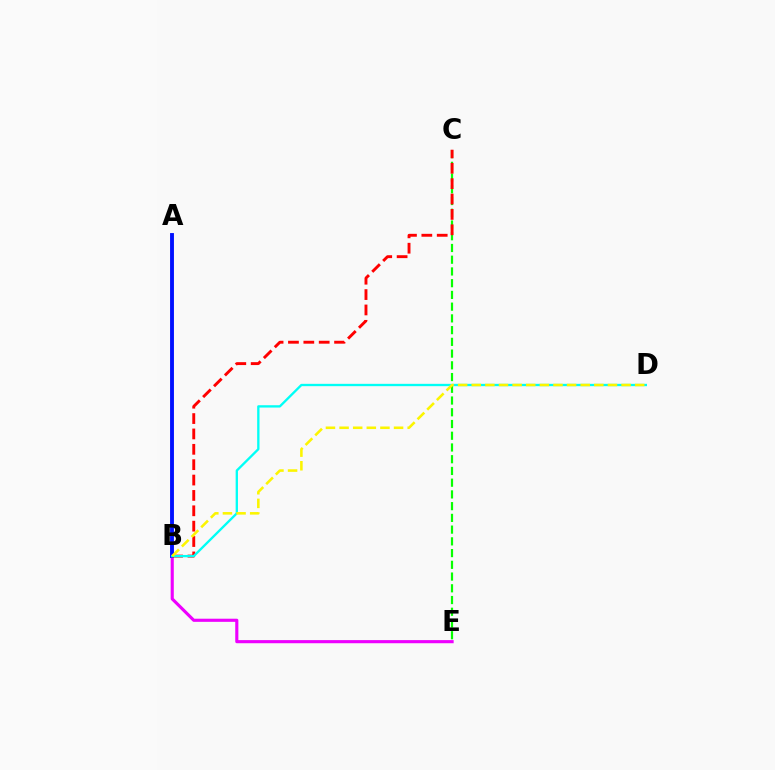{('C', 'E'): [{'color': '#08ff00', 'line_style': 'dashed', 'thickness': 1.59}], ('B', 'E'): [{'color': '#ee00ff', 'line_style': 'solid', 'thickness': 2.25}], ('A', 'B'): [{'color': '#0010ff', 'line_style': 'solid', 'thickness': 2.79}], ('B', 'C'): [{'color': '#ff0000', 'line_style': 'dashed', 'thickness': 2.09}], ('B', 'D'): [{'color': '#00fff6', 'line_style': 'solid', 'thickness': 1.67}, {'color': '#fcf500', 'line_style': 'dashed', 'thickness': 1.85}]}